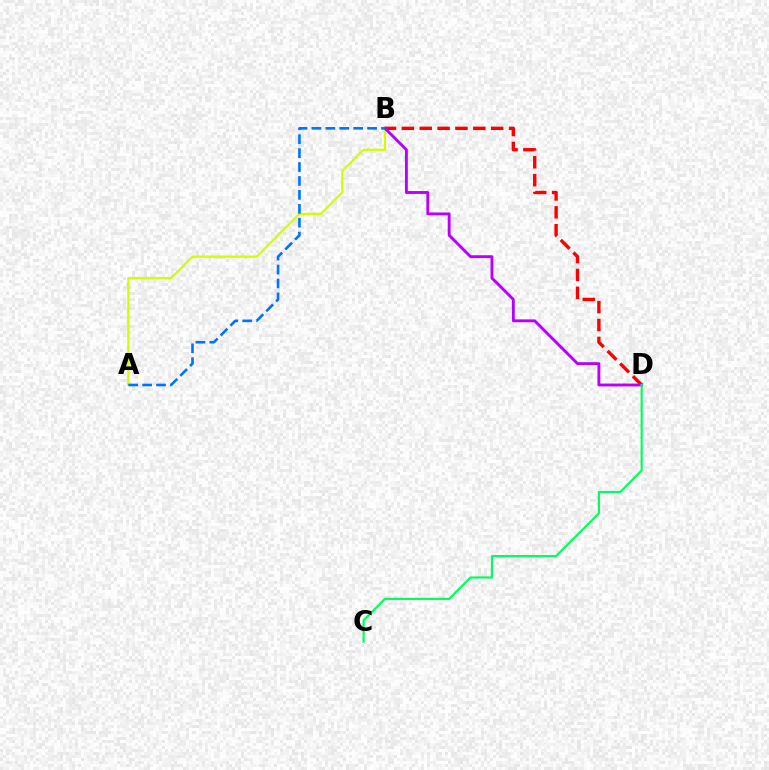{('B', 'D'): [{'color': '#ff0000', 'line_style': 'dashed', 'thickness': 2.43}, {'color': '#b900ff', 'line_style': 'solid', 'thickness': 2.07}], ('A', 'B'): [{'color': '#d1ff00', 'line_style': 'solid', 'thickness': 1.61}, {'color': '#0074ff', 'line_style': 'dashed', 'thickness': 1.89}], ('C', 'D'): [{'color': '#00ff5c', 'line_style': 'solid', 'thickness': 1.56}]}